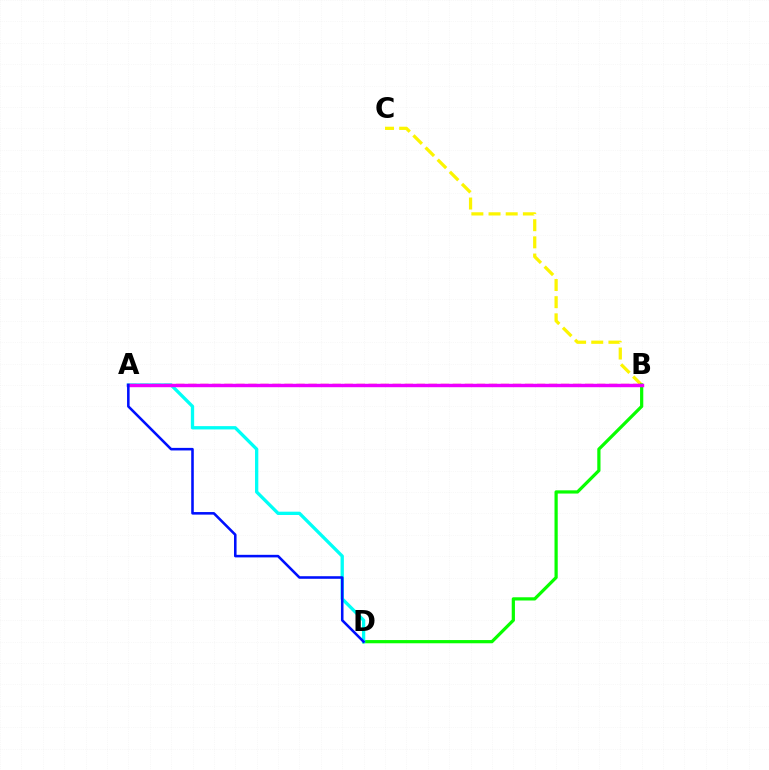{('B', 'C'): [{'color': '#fcf500', 'line_style': 'dashed', 'thickness': 2.33}], ('A', 'B'): [{'color': '#ff0000', 'line_style': 'dashed', 'thickness': 1.63}, {'color': '#ee00ff', 'line_style': 'solid', 'thickness': 2.46}], ('B', 'D'): [{'color': '#08ff00', 'line_style': 'solid', 'thickness': 2.32}], ('A', 'D'): [{'color': '#00fff6', 'line_style': 'solid', 'thickness': 2.38}, {'color': '#0010ff', 'line_style': 'solid', 'thickness': 1.85}]}